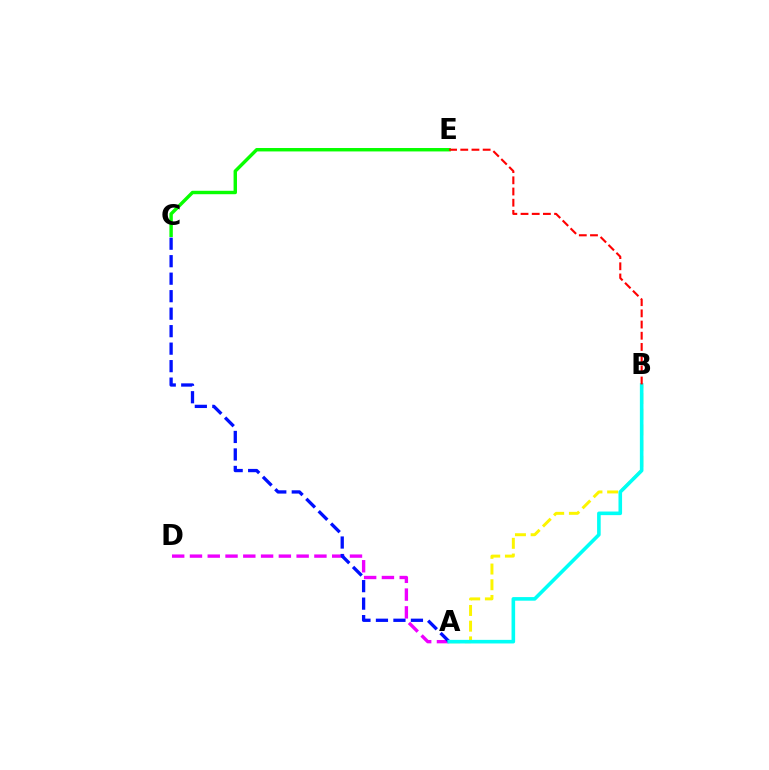{('A', 'B'): [{'color': '#fcf500', 'line_style': 'dashed', 'thickness': 2.13}, {'color': '#00fff6', 'line_style': 'solid', 'thickness': 2.59}], ('A', 'D'): [{'color': '#ee00ff', 'line_style': 'dashed', 'thickness': 2.42}], ('A', 'C'): [{'color': '#0010ff', 'line_style': 'dashed', 'thickness': 2.38}], ('C', 'E'): [{'color': '#08ff00', 'line_style': 'solid', 'thickness': 2.46}], ('B', 'E'): [{'color': '#ff0000', 'line_style': 'dashed', 'thickness': 1.52}]}